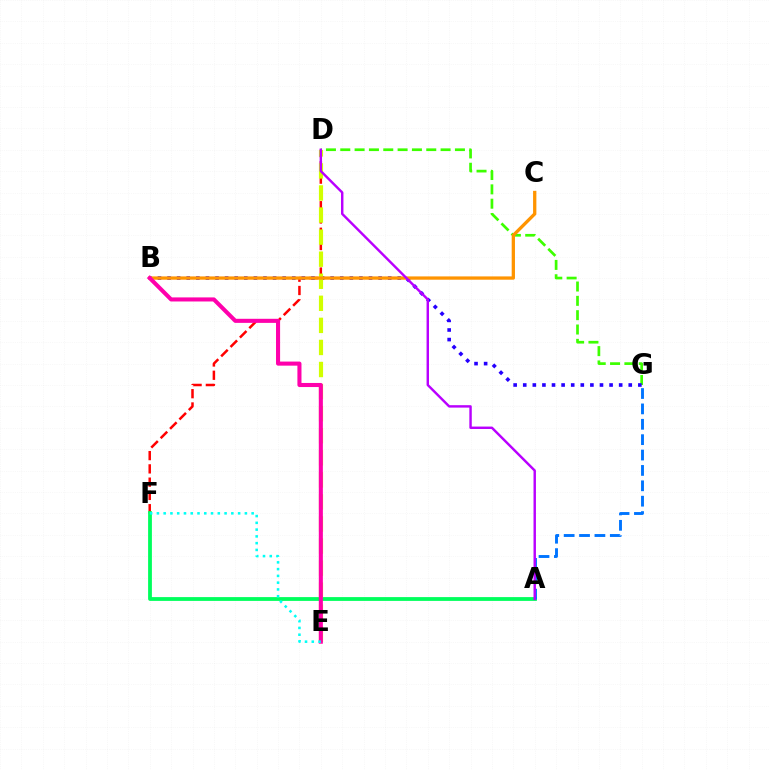{('D', 'G'): [{'color': '#3dff00', 'line_style': 'dashed', 'thickness': 1.95}], ('D', 'F'): [{'color': '#ff0000', 'line_style': 'dashed', 'thickness': 1.8}], ('B', 'G'): [{'color': '#2500ff', 'line_style': 'dotted', 'thickness': 2.61}], ('A', 'F'): [{'color': '#00ff5c', 'line_style': 'solid', 'thickness': 2.73}], ('D', 'E'): [{'color': '#d1ff00', 'line_style': 'dashed', 'thickness': 3.0}], ('A', 'G'): [{'color': '#0074ff', 'line_style': 'dashed', 'thickness': 2.09}], ('B', 'C'): [{'color': '#ff9400', 'line_style': 'solid', 'thickness': 2.37}], ('A', 'D'): [{'color': '#b900ff', 'line_style': 'solid', 'thickness': 1.75}], ('B', 'E'): [{'color': '#ff00ac', 'line_style': 'solid', 'thickness': 2.93}], ('E', 'F'): [{'color': '#00fff6', 'line_style': 'dotted', 'thickness': 1.84}]}